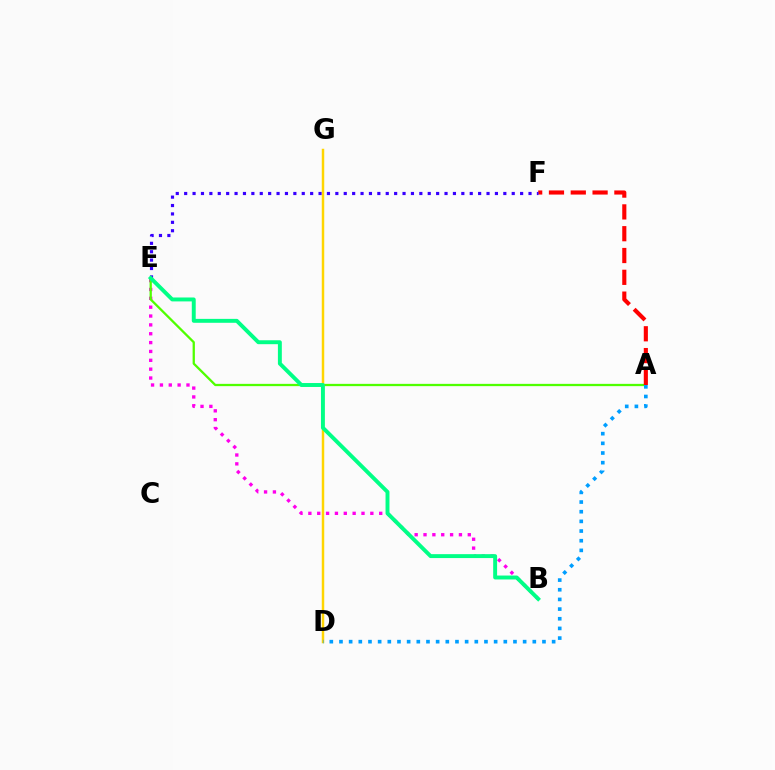{('B', 'E'): [{'color': '#ff00ed', 'line_style': 'dotted', 'thickness': 2.41}, {'color': '#00ff86', 'line_style': 'solid', 'thickness': 2.82}], ('A', 'E'): [{'color': '#4fff00', 'line_style': 'solid', 'thickness': 1.64}], ('A', 'F'): [{'color': '#ff0000', 'line_style': 'dashed', 'thickness': 2.96}], ('D', 'G'): [{'color': '#ffd500', 'line_style': 'solid', 'thickness': 1.78}], ('E', 'F'): [{'color': '#3700ff', 'line_style': 'dotted', 'thickness': 2.28}], ('A', 'D'): [{'color': '#009eff', 'line_style': 'dotted', 'thickness': 2.63}]}